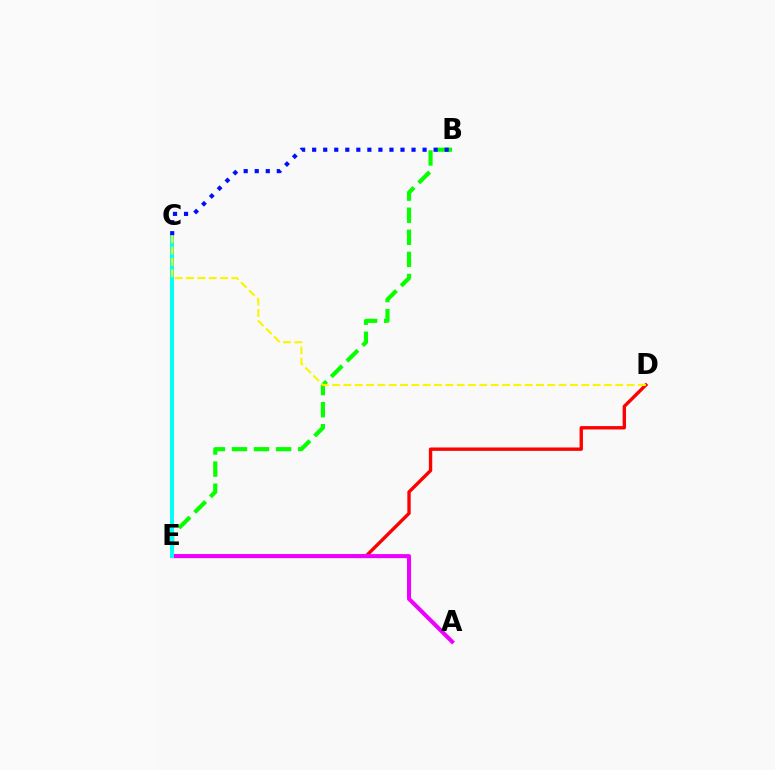{('B', 'E'): [{'color': '#08ff00', 'line_style': 'dashed', 'thickness': 3.0}], ('D', 'E'): [{'color': '#ff0000', 'line_style': 'solid', 'thickness': 2.43}], ('A', 'E'): [{'color': '#ee00ff', 'line_style': 'solid', 'thickness': 2.91}], ('C', 'E'): [{'color': '#00fff6', 'line_style': 'solid', 'thickness': 2.84}], ('B', 'C'): [{'color': '#0010ff', 'line_style': 'dotted', 'thickness': 3.0}], ('C', 'D'): [{'color': '#fcf500', 'line_style': 'dashed', 'thickness': 1.54}]}